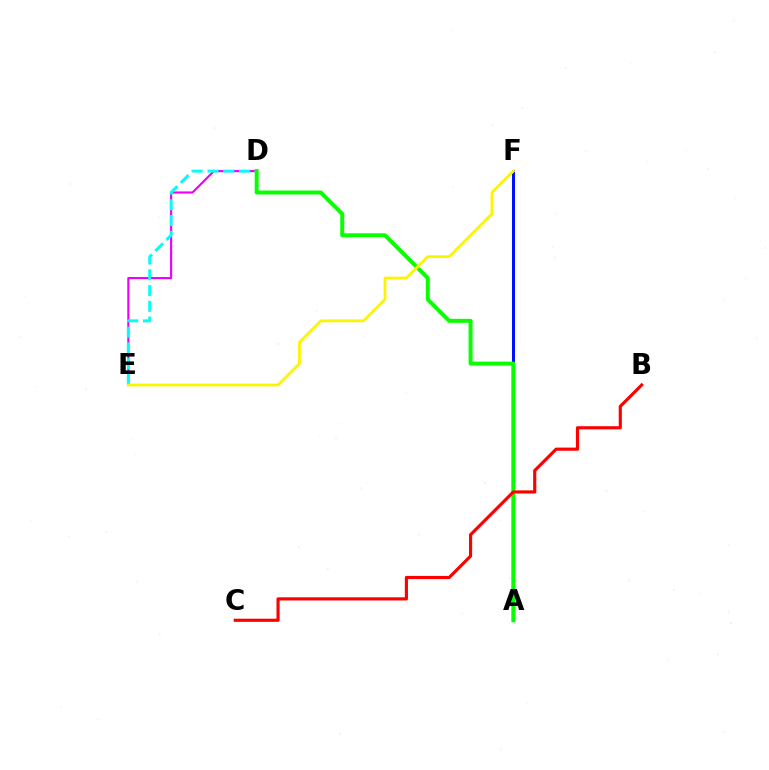{('D', 'E'): [{'color': '#ee00ff', 'line_style': 'solid', 'thickness': 1.54}, {'color': '#00fff6', 'line_style': 'dashed', 'thickness': 2.14}], ('A', 'F'): [{'color': '#0010ff', 'line_style': 'solid', 'thickness': 2.18}], ('A', 'D'): [{'color': '#08ff00', 'line_style': 'solid', 'thickness': 2.86}], ('B', 'C'): [{'color': '#ff0000', 'line_style': 'solid', 'thickness': 2.28}], ('E', 'F'): [{'color': '#fcf500', 'line_style': 'solid', 'thickness': 2.02}]}